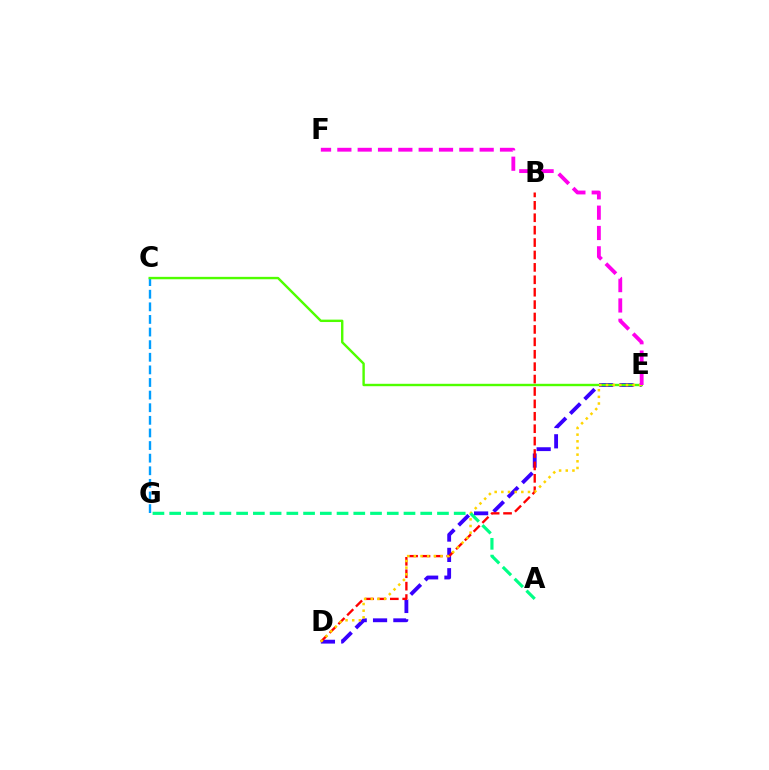{('D', 'E'): [{'color': '#3700ff', 'line_style': 'dashed', 'thickness': 2.76}, {'color': '#ffd500', 'line_style': 'dotted', 'thickness': 1.81}], ('C', 'G'): [{'color': '#009eff', 'line_style': 'dashed', 'thickness': 1.71}], ('C', 'E'): [{'color': '#4fff00', 'line_style': 'solid', 'thickness': 1.73}], ('B', 'D'): [{'color': '#ff0000', 'line_style': 'dashed', 'thickness': 1.69}], ('E', 'F'): [{'color': '#ff00ed', 'line_style': 'dashed', 'thickness': 2.76}], ('A', 'G'): [{'color': '#00ff86', 'line_style': 'dashed', 'thickness': 2.27}]}